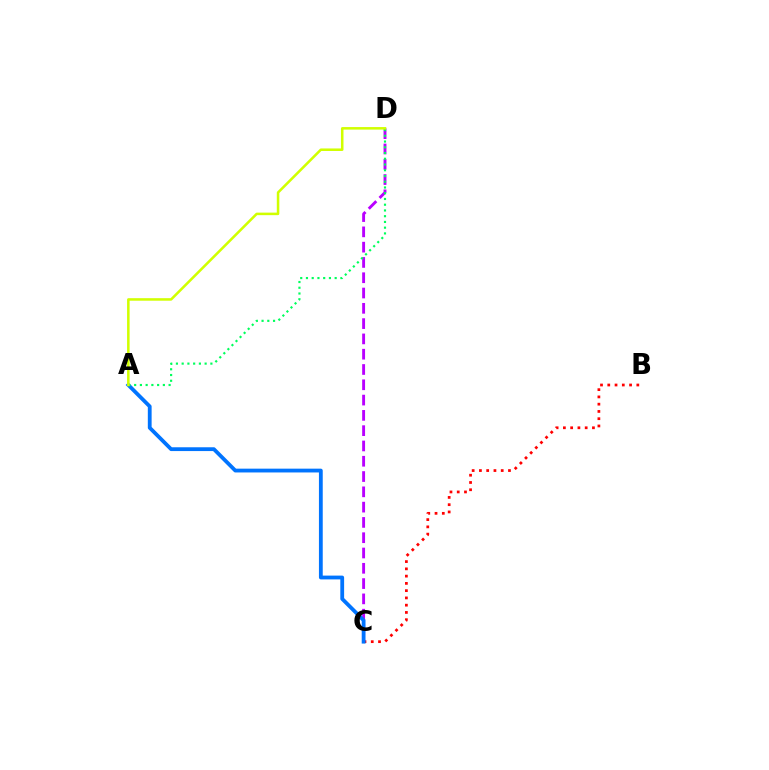{('B', 'C'): [{'color': '#ff0000', 'line_style': 'dotted', 'thickness': 1.97}], ('C', 'D'): [{'color': '#b900ff', 'line_style': 'dashed', 'thickness': 2.08}], ('A', 'C'): [{'color': '#0074ff', 'line_style': 'solid', 'thickness': 2.74}], ('A', 'D'): [{'color': '#00ff5c', 'line_style': 'dotted', 'thickness': 1.56}, {'color': '#d1ff00', 'line_style': 'solid', 'thickness': 1.82}]}